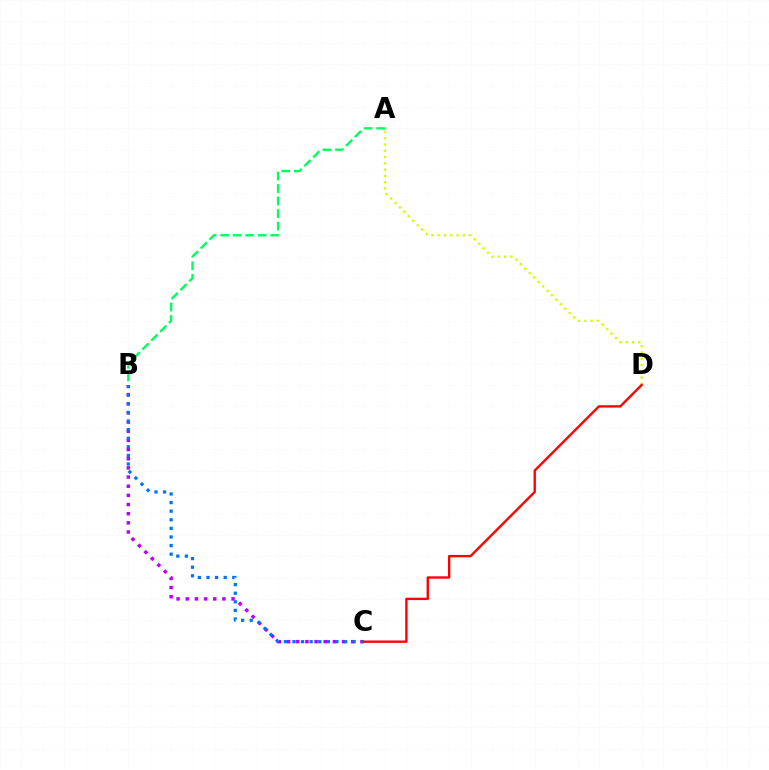{('B', 'C'): [{'color': '#b900ff', 'line_style': 'dotted', 'thickness': 2.49}, {'color': '#0074ff', 'line_style': 'dotted', 'thickness': 2.34}], ('A', 'D'): [{'color': '#d1ff00', 'line_style': 'dotted', 'thickness': 1.71}], ('C', 'D'): [{'color': '#ff0000', 'line_style': 'solid', 'thickness': 1.7}], ('A', 'B'): [{'color': '#00ff5c', 'line_style': 'dashed', 'thickness': 1.7}]}